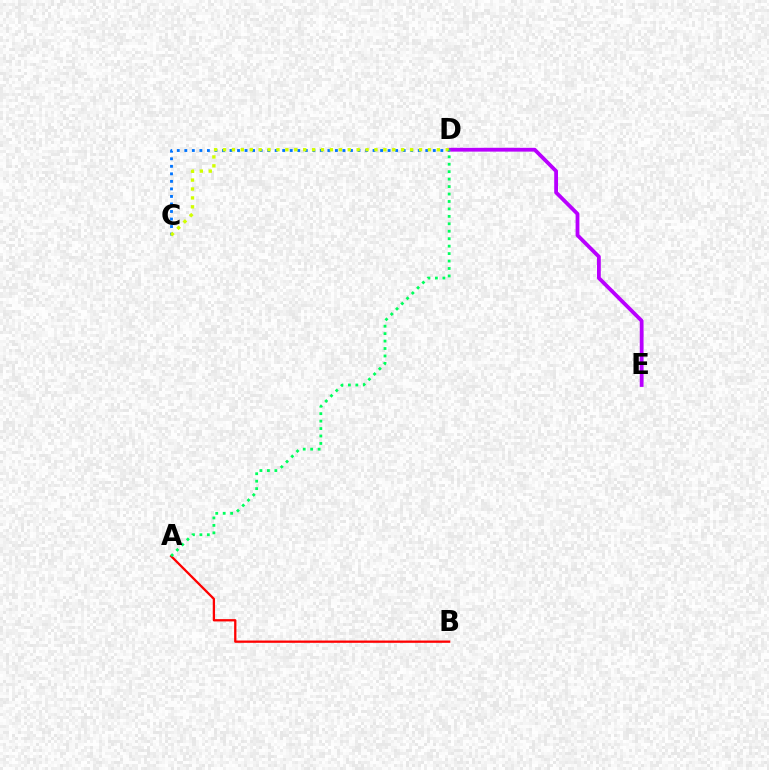{('D', 'E'): [{'color': '#b900ff', 'line_style': 'solid', 'thickness': 2.74}], ('C', 'D'): [{'color': '#0074ff', 'line_style': 'dotted', 'thickness': 2.05}, {'color': '#d1ff00', 'line_style': 'dotted', 'thickness': 2.42}], ('A', 'B'): [{'color': '#ff0000', 'line_style': 'solid', 'thickness': 1.65}], ('A', 'D'): [{'color': '#00ff5c', 'line_style': 'dotted', 'thickness': 2.02}]}